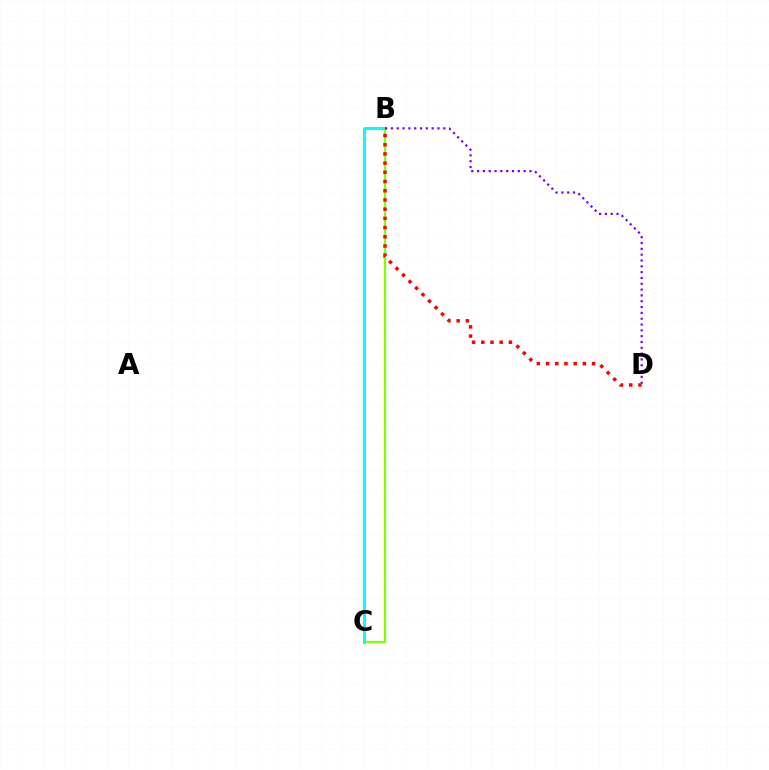{('B', 'C'): [{'color': '#84ff00', 'line_style': 'solid', 'thickness': 1.64}, {'color': '#00fff6', 'line_style': 'solid', 'thickness': 2.11}], ('B', 'D'): [{'color': '#ff0000', 'line_style': 'dotted', 'thickness': 2.5}, {'color': '#7200ff', 'line_style': 'dotted', 'thickness': 1.58}]}